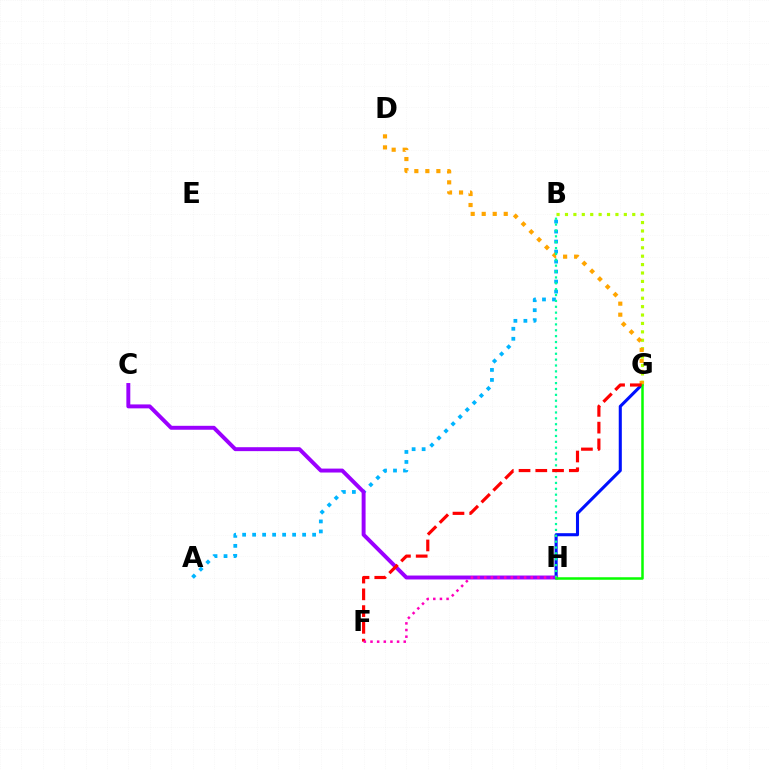{('B', 'G'): [{'color': '#b3ff00', 'line_style': 'dotted', 'thickness': 2.28}], ('G', 'H'): [{'color': '#0010ff', 'line_style': 'solid', 'thickness': 2.22}, {'color': '#08ff00', 'line_style': 'solid', 'thickness': 1.81}], ('A', 'B'): [{'color': '#00b5ff', 'line_style': 'dotted', 'thickness': 2.72}], ('D', 'G'): [{'color': '#ffa500', 'line_style': 'dotted', 'thickness': 2.99}], ('C', 'H'): [{'color': '#9b00ff', 'line_style': 'solid', 'thickness': 2.83}], ('B', 'H'): [{'color': '#00ff9d', 'line_style': 'dotted', 'thickness': 1.6}], ('F', 'G'): [{'color': '#ff0000', 'line_style': 'dashed', 'thickness': 2.28}], ('F', 'H'): [{'color': '#ff00bd', 'line_style': 'dotted', 'thickness': 1.81}]}